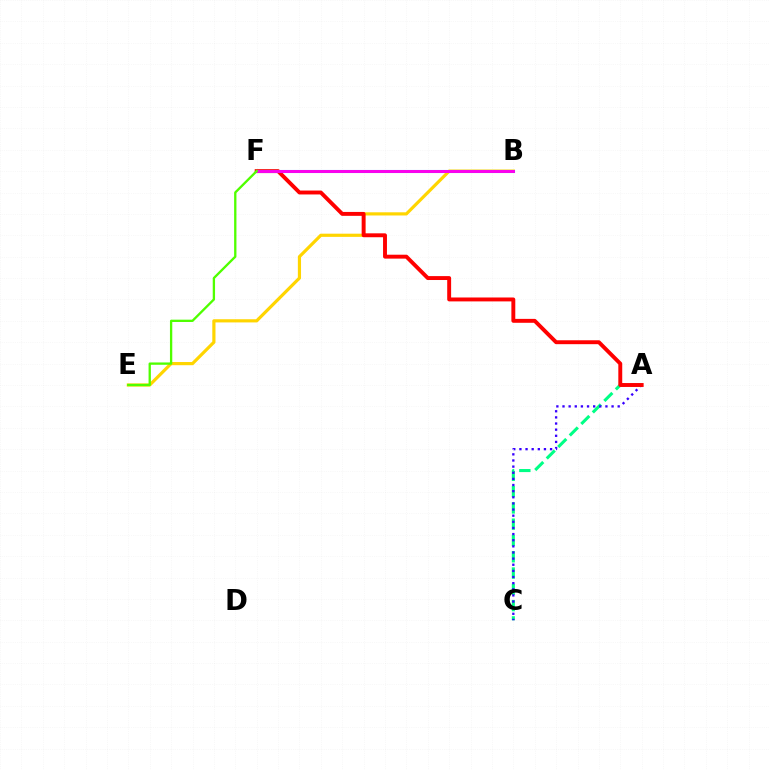{('A', 'C'): [{'color': '#00ff86', 'line_style': 'dashed', 'thickness': 2.21}, {'color': '#3700ff', 'line_style': 'dotted', 'thickness': 1.67}], ('B', 'E'): [{'color': '#ffd500', 'line_style': 'solid', 'thickness': 2.29}], ('A', 'F'): [{'color': '#ff0000', 'line_style': 'solid', 'thickness': 2.82}], ('B', 'F'): [{'color': '#009eff', 'line_style': 'solid', 'thickness': 2.21}, {'color': '#ff00ed', 'line_style': 'solid', 'thickness': 2.11}], ('E', 'F'): [{'color': '#4fff00', 'line_style': 'solid', 'thickness': 1.67}]}